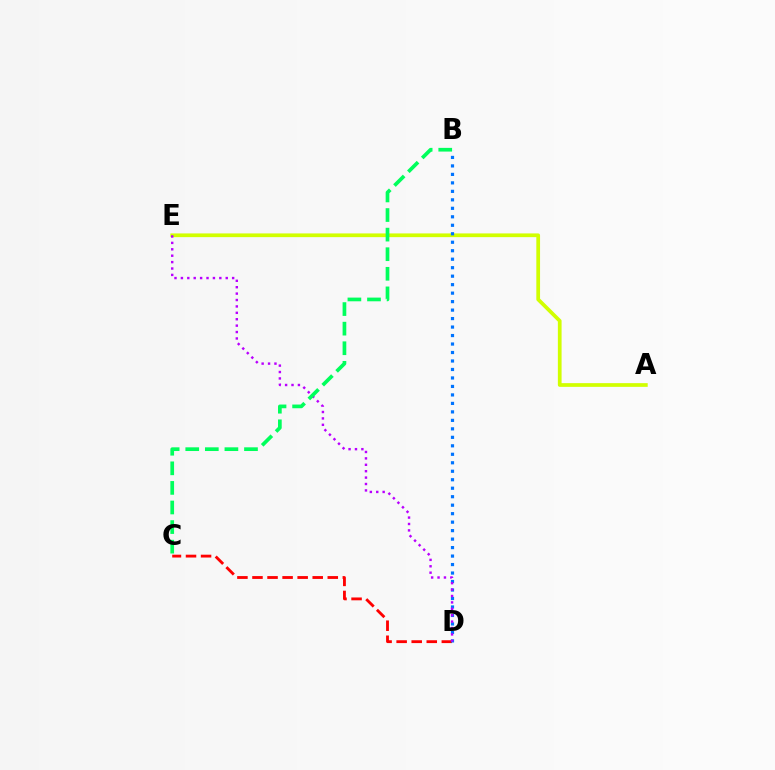{('A', 'E'): [{'color': '#d1ff00', 'line_style': 'solid', 'thickness': 2.68}], ('C', 'D'): [{'color': '#ff0000', 'line_style': 'dashed', 'thickness': 2.05}], ('B', 'D'): [{'color': '#0074ff', 'line_style': 'dotted', 'thickness': 2.3}], ('D', 'E'): [{'color': '#b900ff', 'line_style': 'dotted', 'thickness': 1.74}], ('B', 'C'): [{'color': '#00ff5c', 'line_style': 'dashed', 'thickness': 2.66}]}